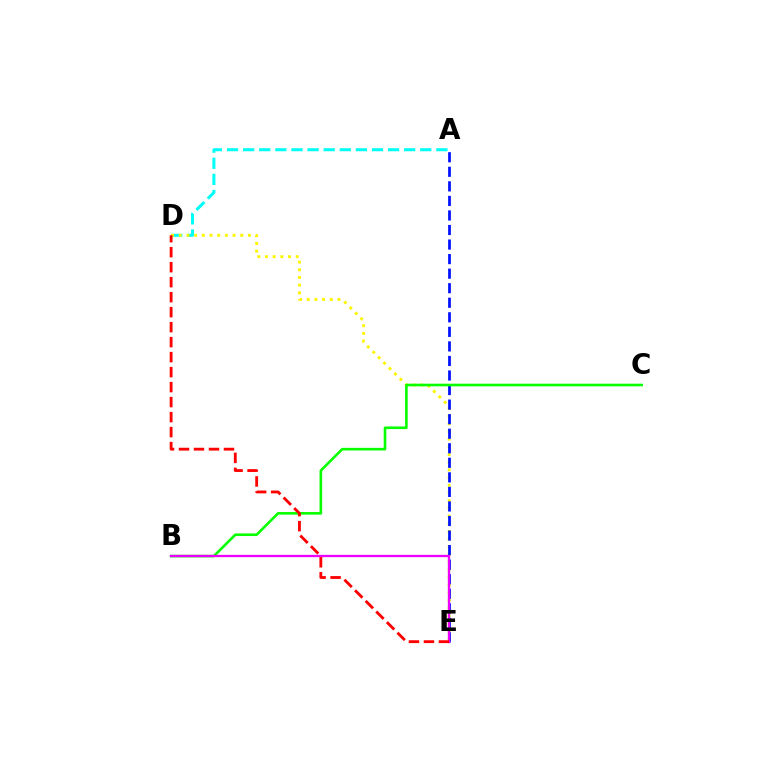{('A', 'D'): [{'color': '#00fff6', 'line_style': 'dashed', 'thickness': 2.19}], ('D', 'E'): [{'color': '#fcf500', 'line_style': 'dotted', 'thickness': 2.09}, {'color': '#ff0000', 'line_style': 'dashed', 'thickness': 2.04}], ('A', 'E'): [{'color': '#0010ff', 'line_style': 'dashed', 'thickness': 1.98}], ('B', 'C'): [{'color': '#08ff00', 'line_style': 'solid', 'thickness': 1.88}], ('B', 'E'): [{'color': '#ee00ff', 'line_style': 'solid', 'thickness': 1.66}]}